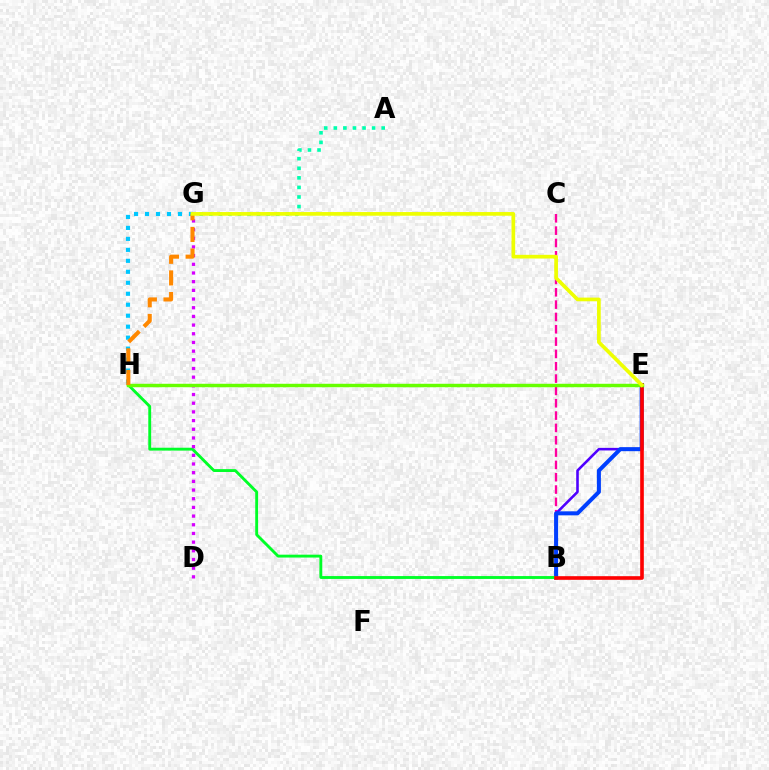{('B', 'C'): [{'color': '#ff00a0', 'line_style': 'dashed', 'thickness': 1.67}], ('B', 'E'): [{'color': '#4f00ff', 'line_style': 'solid', 'thickness': 1.86}, {'color': '#003fff', 'line_style': 'solid', 'thickness': 2.89}, {'color': '#ff0000', 'line_style': 'solid', 'thickness': 2.62}], ('A', 'G'): [{'color': '#00ffaf', 'line_style': 'dotted', 'thickness': 2.6}], ('G', 'H'): [{'color': '#00c7ff', 'line_style': 'dotted', 'thickness': 2.98}, {'color': '#ff8800', 'line_style': 'dashed', 'thickness': 2.94}], ('B', 'H'): [{'color': '#00ff27', 'line_style': 'solid', 'thickness': 2.07}], ('D', 'G'): [{'color': '#d600ff', 'line_style': 'dotted', 'thickness': 2.36}], ('E', 'H'): [{'color': '#66ff00', 'line_style': 'solid', 'thickness': 2.48}], ('E', 'G'): [{'color': '#eeff00', 'line_style': 'solid', 'thickness': 2.65}]}